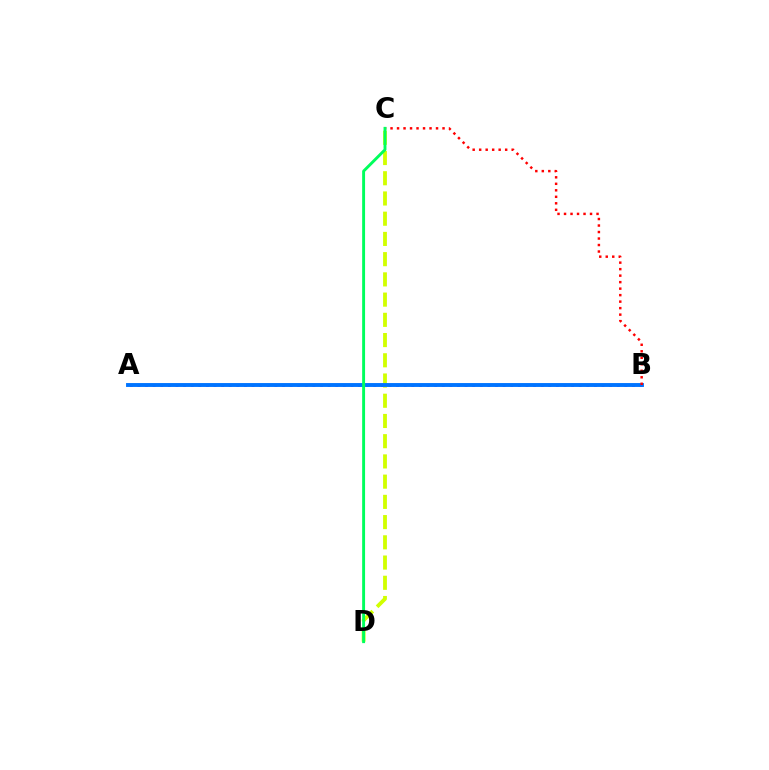{('A', 'B'): [{'color': '#b900ff', 'line_style': 'dotted', 'thickness': 2.07}, {'color': '#0074ff', 'line_style': 'solid', 'thickness': 2.8}], ('C', 'D'): [{'color': '#d1ff00', 'line_style': 'dashed', 'thickness': 2.75}, {'color': '#00ff5c', 'line_style': 'solid', 'thickness': 2.09}], ('B', 'C'): [{'color': '#ff0000', 'line_style': 'dotted', 'thickness': 1.77}]}